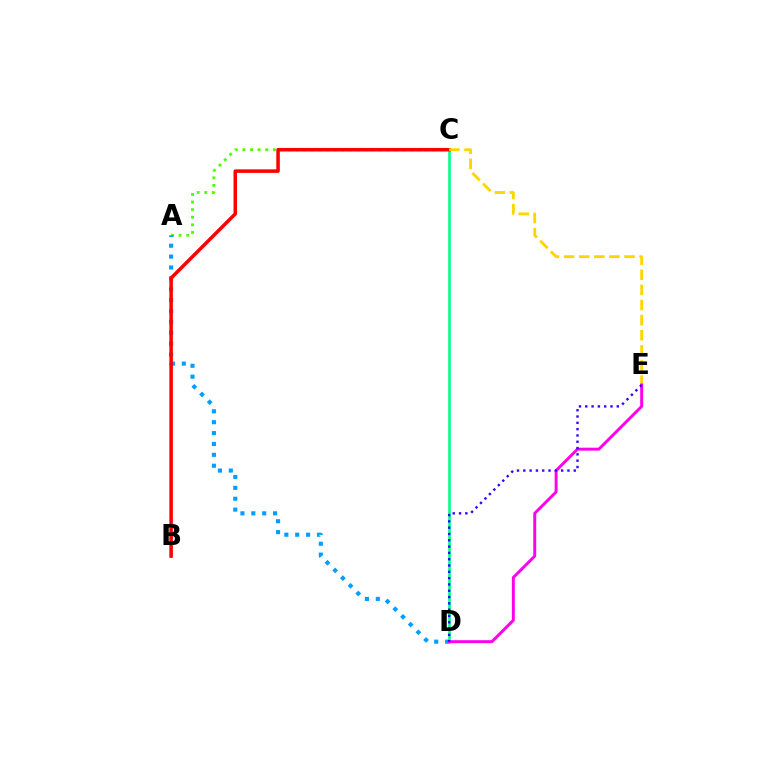{('A', 'C'): [{'color': '#4fff00', 'line_style': 'dotted', 'thickness': 2.06}], ('A', 'D'): [{'color': '#009eff', 'line_style': 'dotted', 'thickness': 2.96}], ('C', 'D'): [{'color': '#00ff86', 'line_style': 'solid', 'thickness': 1.86}], ('B', 'C'): [{'color': '#ff0000', 'line_style': 'solid', 'thickness': 2.54}], ('C', 'E'): [{'color': '#ffd500', 'line_style': 'dashed', 'thickness': 2.05}], ('D', 'E'): [{'color': '#ff00ed', 'line_style': 'solid', 'thickness': 2.12}, {'color': '#3700ff', 'line_style': 'dotted', 'thickness': 1.71}]}